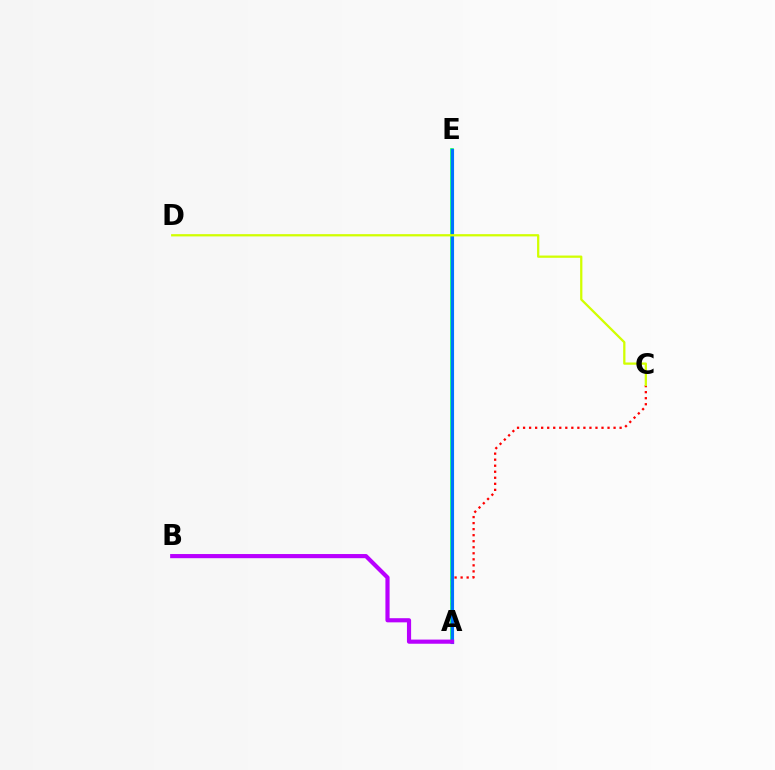{('A', 'E'): [{'color': '#00ff5c', 'line_style': 'solid', 'thickness': 2.61}, {'color': '#0074ff', 'line_style': 'solid', 'thickness': 2.24}], ('A', 'C'): [{'color': '#ff0000', 'line_style': 'dotted', 'thickness': 1.64}], ('C', 'D'): [{'color': '#d1ff00', 'line_style': 'solid', 'thickness': 1.63}], ('A', 'B'): [{'color': '#b900ff', 'line_style': 'solid', 'thickness': 2.99}]}